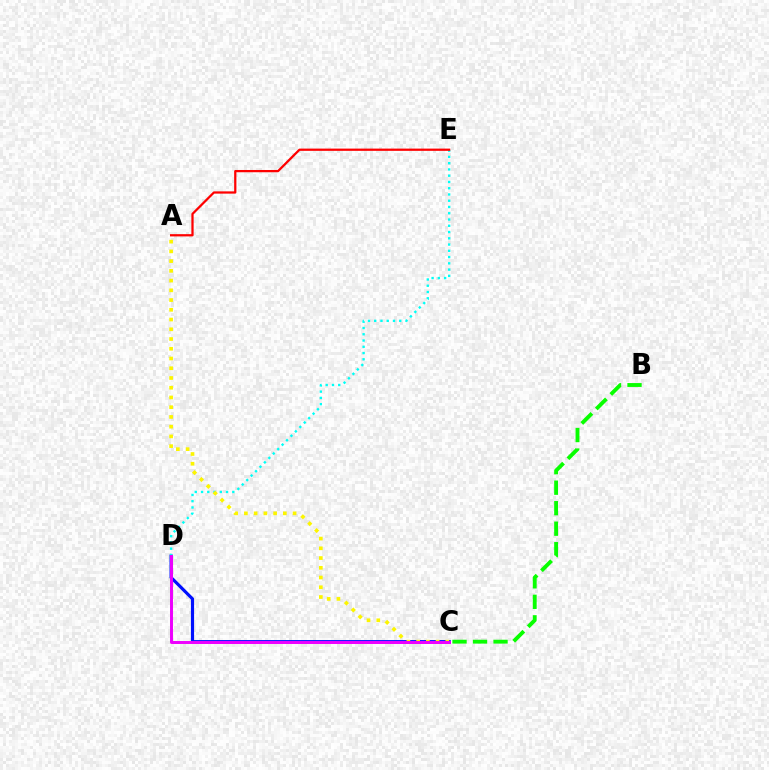{('C', 'D'): [{'color': '#0010ff', 'line_style': 'solid', 'thickness': 2.28}, {'color': '#ee00ff', 'line_style': 'solid', 'thickness': 2.13}], ('D', 'E'): [{'color': '#00fff6', 'line_style': 'dotted', 'thickness': 1.7}], ('A', 'C'): [{'color': '#fcf500', 'line_style': 'dotted', 'thickness': 2.65}], ('A', 'E'): [{'color': '#ff0000', 'line_style': 'solid', 'thickness': 1.62}], ('B', 'C'): [{'color': '#08ff00', 'line_style': 'dashed', 'thickness': 2.78}]}